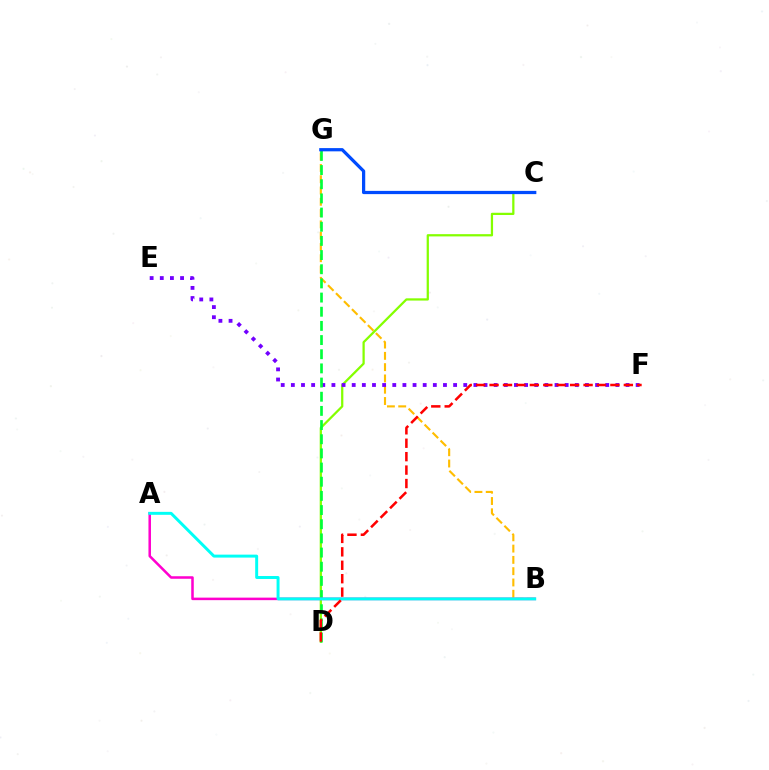{('B', 'G'): [{'color': '#ffbd00', 'line_style': 'dashed', 'thickness': 1.53}], ('C', 'D'): [{'color': '#84ff00', 'line_style': 'solid', 'thickness': 1.62}], ('E', 'F'): [{'color': '#7200ff', 'line_style': 'dotted', 'thickness': 2.76}], ('D', 'G'): [{'color': '#00ff39', 'line_style': 'dashed', 'thickness': 1.92}], ('A', 'B'): [{'color': '#ff00cf', 'line_style': 'solid', 'thickness': 1.82}, {'color': '#00fff6', 'line_style': 'solid', 'thickness': 2.13}], ('D', 'F'): [{'color': '#ff0000', 'line_style': 'dashed', 'thickness': 1.82}], ('C', 'G'): [{'color': '#004bff', 'line_style': 'solid', 'thickness': 2.33}]}